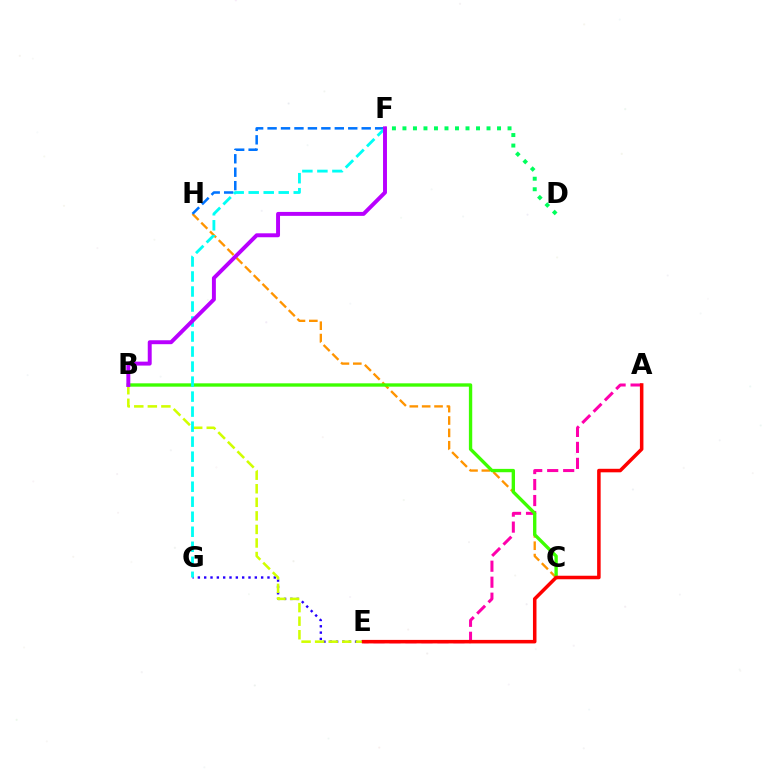{('A', 'E'): [{'color': '#ff00ac', 'line_style': 'dashed', 'thickness': 2.17}, {'color': '#ff0000', 'line_style': 'solid', 'thickness': 2.54}], ('C', 'H'): [{'color': '#ff9400', 'line_style': 'dashed', 'thickness': 1.68}], ('B', 'C'): [{'color': '#3dff00', 'line_style': 'solid', 'thickness': 2.41}], ('D', 'F'): [{'color': '#00ff5c', 'line_style': 'dotted', 'thickness': 2.86}], ('E', 'G'): [{'color': '#2500ff', 'line_style': 'dotted', 'thickness': 1.72}], ('B', 'E'): [{'color': '#d1ff00', 'line_style': 'dashed', 'thickness': 1.84}], ('F', 'H'): [{'color': '#0074ff', 'line_style': 'dashed', 'thickness': 1.83}], ('F', 'G'): [{'color': '#00fff6', 'line_style': 'dashed', 'thickness': 2.04}], ('B', 'F'): [{'color': '#b900ff', 'line_style': 'solid', 'thickness': 2.84}]}